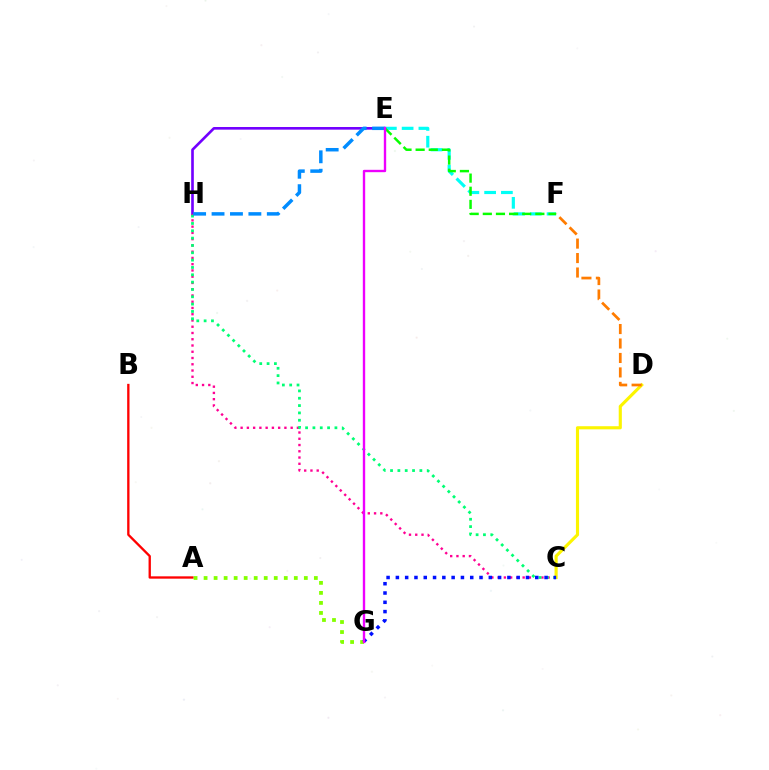{('E', 'H'): [{'color': '#7200ff', 'line_style': 'solid', 'thickness': 1.9}, {'color': '#008cff', 'line_style': 'dashed', 'thickness': 2.5}], ('A', 'B'): [{'color': '#ff0000', 'line_style': 'solid', 'thickness': 1.68}], ('C', 'H'): [{'color': '#ff0094', 'line_style': 'dotted', 'thickness': 1.7}, {'color': '#00ff74', 'line_style': 'dotted', 'thickness': 1.99}], ('C', 'D'): [{'color': '#fcf500', 'line_style': 'solid', 'thickness': 2.25}], ('E', 'F'): [{'color': '#00fff6', 'line_style': 'dashed', 'thickness': 2.28}, {'color': '#08ff00', 'line_style': 'dashed', 'thickness': 1.78}], ('D', 'F'): [{'color': '#ff7c00', 'line_style': 'dashed', 'thickness': 1.96}], ('A', 'G'): [{'color': '#84ff00', 'line_style': 'dotted', 'thickness': 2.72}], ('C', 'G'): [{'color': '#0010ff', 'line_style': 'dotted', 'thickness': 2.53}], ('E', 'G'): [{'color': '#ee00ff', 'line_style': 'solid', 'thickness': 1.7}]}